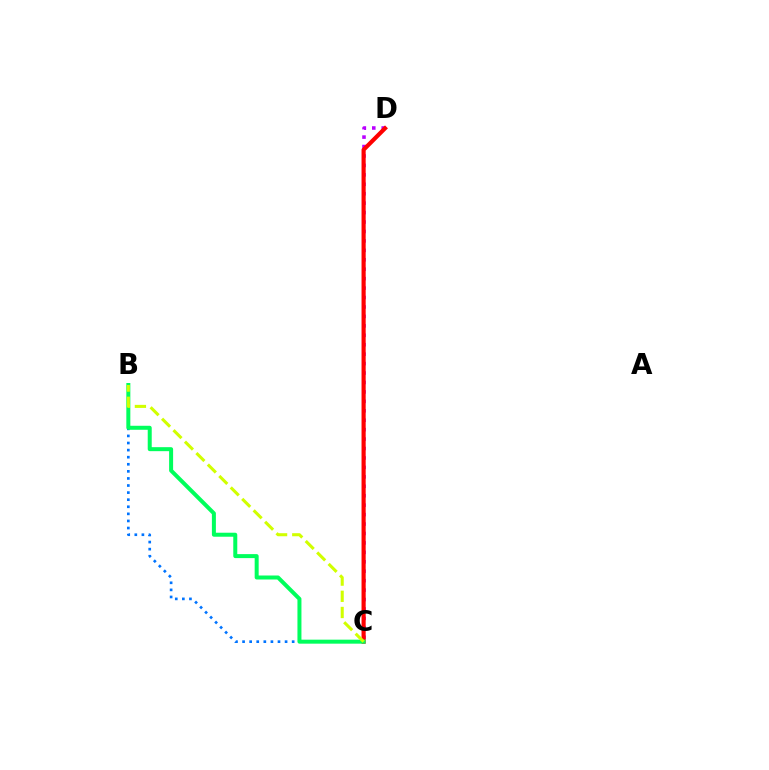{('B', 'C'): [{'color': '#0074ff', 'line_style': 'dotted', 'thickness': 1.92}, {'color': '#00ff5c', 'line_style': 'solid', 'thickness': 2.88}, {'color': '#d1ff00', 'line_style': 'dashed', 'thickness': 2.2}], ('C', 'D'): [{'color': '#b900ff', 'line_style': 'dotted', 'thickness': 2.56}, {'color': '#ff0000', 'line_style': 'solid', 'thickness': 2.99}]}